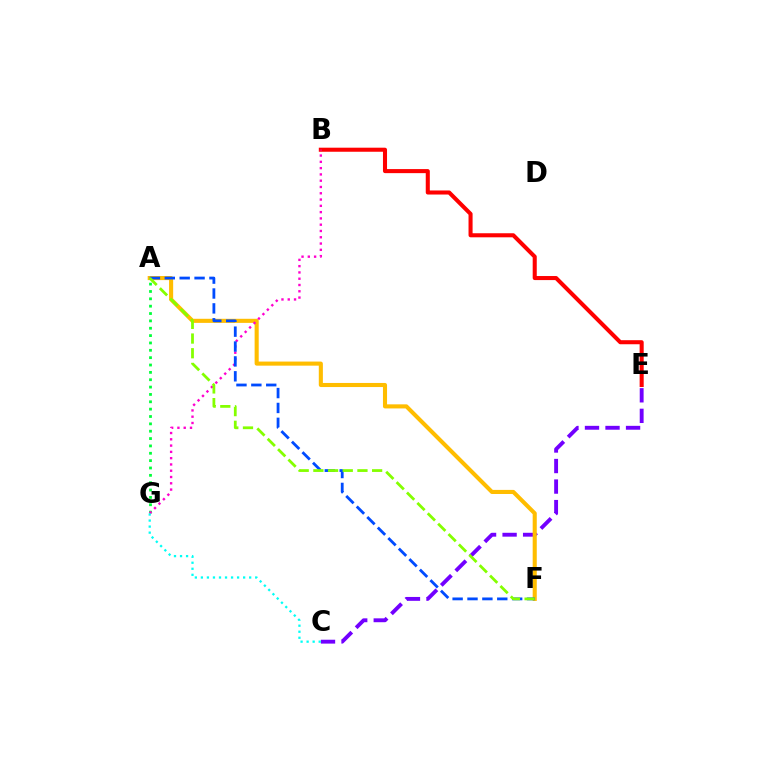{('B', 'E'): [{'color': '#ff0000', 'line_style': 'solid', 'thickness': 2.92}], ('C', 'E'): [{'color': '#7200ff', 'line_style': 'dashed', 'thickness': 2.79}], ('A', 'G'): [{'color': '#00ff39', 'line_style': 'dotted', 'thickness': 2.0}], ('A', 'F'): [{'color': '#ffbd00', 'line_style': 'solid', 'thickness': 2.94}, {'color': '#004bff', 'line_style': 'dashed', 'thickness': 2.02}, {'color': '#84ff00', 'line_style': 'dashed', 'thickness': 2.0}], ('B', 'G'): [{'color': '#ff00cf', 'line_style': 'dotted', 'thickness': 1.71}], ('C', 'G'): [{'color': '#00fff6', 'line_style': 'dotted', 'thickness': 1.64}]}